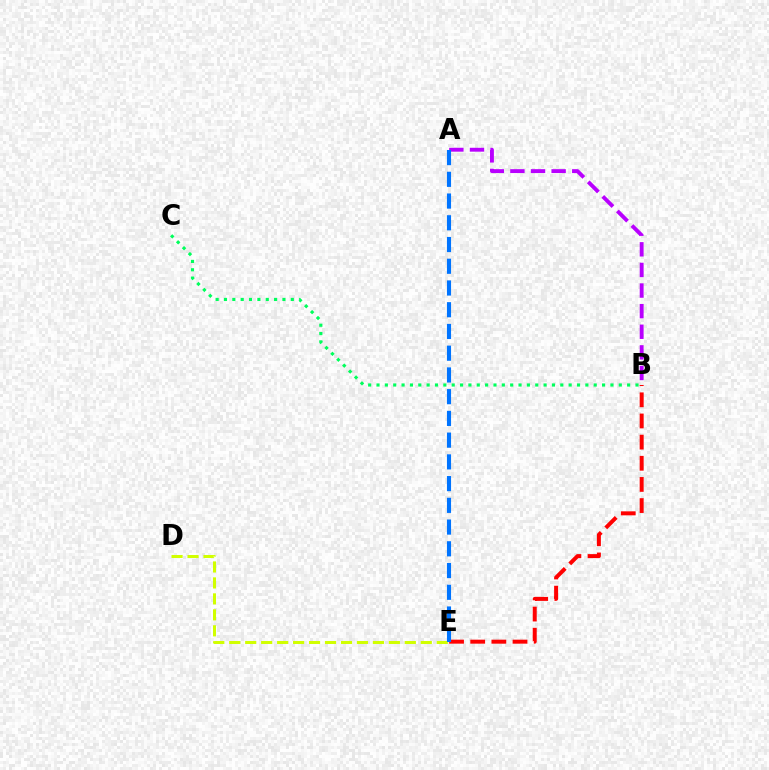{('B', 'C'): [{'color': '#00ff5c', 'line_style': 'dotted', 'thickness': 2.27}], ('D', 'E'): [{'color': '#d1ff00', 'line_style': 'dashed', 'thickness': 2.17}], ('B', 'E'): [{'color': '#ff0000', 'line_style': 'dashed', 'thickness': 2.87}], ('A', 'B'): [{'color': '#b900ff', 'line_style': 'dashed', 'thickness': 2.8}], ('A', 'E'): [{'color': '#0074ff', 'line_style': 'dashed', 'thickness': 2.95}]}